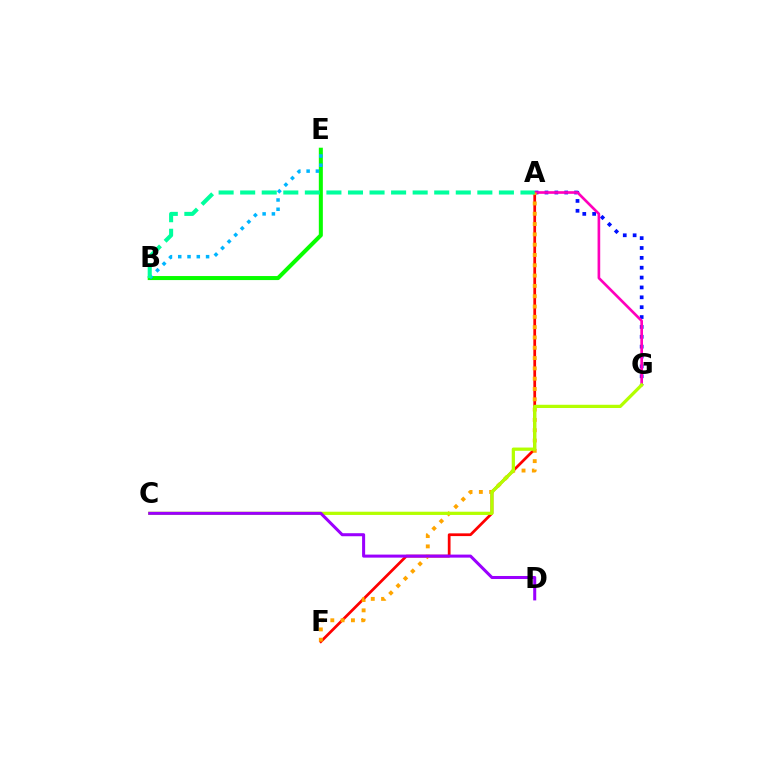{('B', 'E'): [{'color': '#08ff00', 'line_style': 'solid', 'thickness': 2.9}, {'color': '#00b5ff', 'line_style': 'dotted', 'thickness': 2.52}], ('A', 'F'): [{'color': '#ff0000', 'line_style': 'solid', 'thickness': 1.97}, {'color': '#ffa500', 'line_style': 'dotted', 'thickness': 2.8}], ('A', 'G'): [{'color': '#0010ff', 'line_style': 'dotted', 'thickness': 2.68}, {'color': '#ff00bd', 'line_style': 'solid', 'thickness': 1.91}], ('C', 'G'): [{'color': '#b3ff00', 'line_style': 'solid', 'thickness': 2.33}], ('A', 'B'): [{'color': '#00ff9d', 'line_style': 'dashed', 'thickness': 2.93}], ('C', 'D'): [{'color': '#9b00ff', 'line_style': 'solid', 'thickness': 2.19}]}